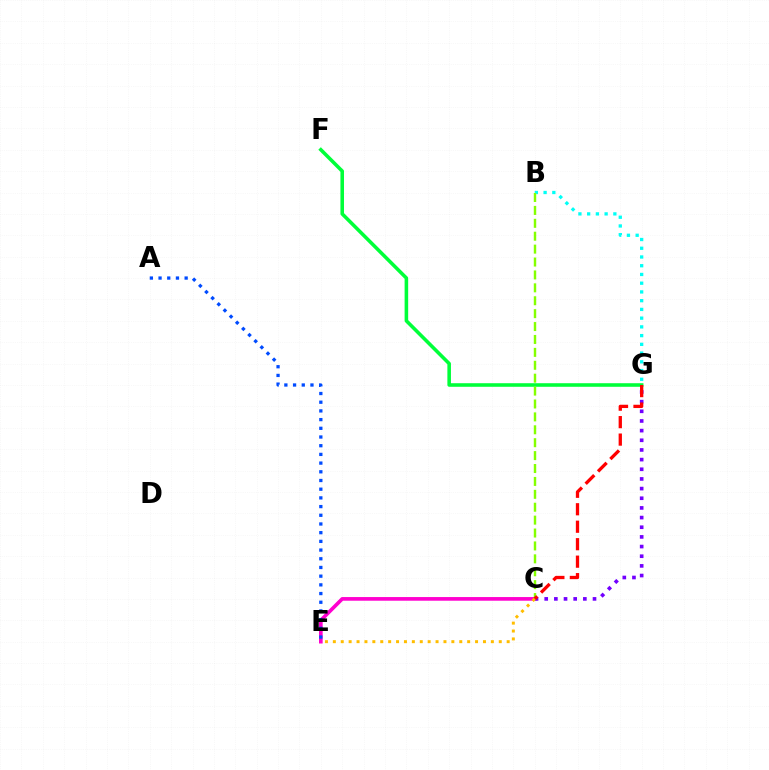{('F', 'G'): [{'color': '#00ff39', 'line_style': 'solid', 'thickness': 2.57}], ('B', 'G'): [{'color': '#00fff6', 'line_style': 'dotted', 'thickness': 2.37}], ('C', 'E'): [{'color': '#ff00cf', 'line_style': 'solid', 'thickness': 2.64}, {'color': '#ffbd00', 'line_style': 'dotted', 'thickness': 2.15}], ('B', 'C'): [{'color': '#84ff00', 'line_style': 'dashed', 'thickness': 1.75}], ('C', 'G'): [{'color': '#7200ff', 'line_style': 'dotted', 'thickness': 2.62}, {'color': '#ff0000', 'line_style': 'dashed', 'thickness': 2.37}], ('A', 'E'): [{'color': '#004bff', 'line_style': 'dotted', 'thickness': 2.36}]}